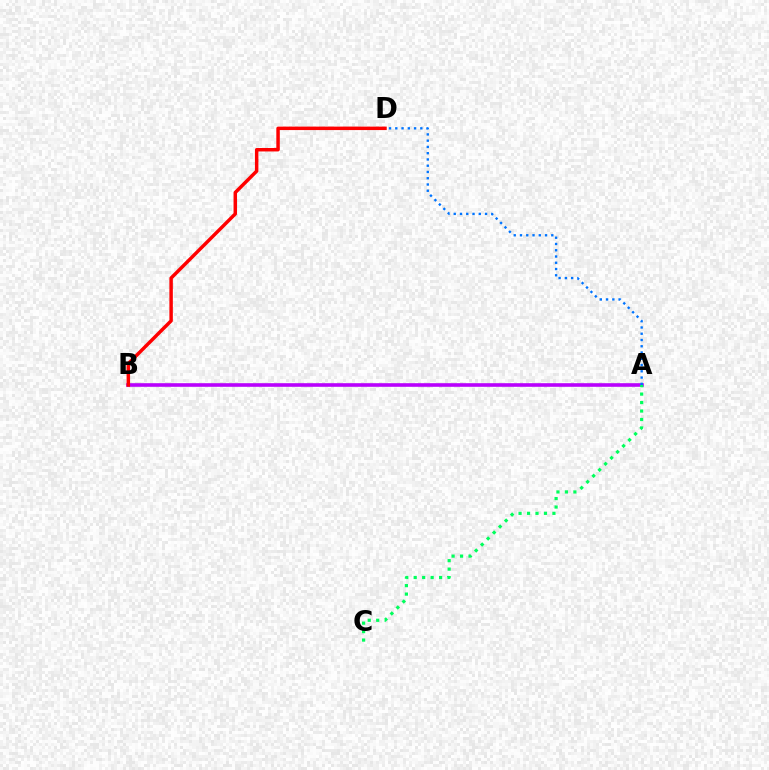{('A', 'B'): [{'color': '#d1ff00', 'line_style': 'solid', 'thickness': 1.57}, {'color': '#b900ff', 'line_style': 'solid', 'thickness': 2.59}], ('A', 'C'): [{'color': '#00ff5c', 'line_style': 'dotted', 'thickness': 2.3}], ('B', 'D'): [{'color': '#ff0000', 'line_style': 'solid', 'thickness': 2.5}], ('A', 'D'): [{'color': '#0074ff', 'line_style': 'dotted', 'thickness': 1.7}]}